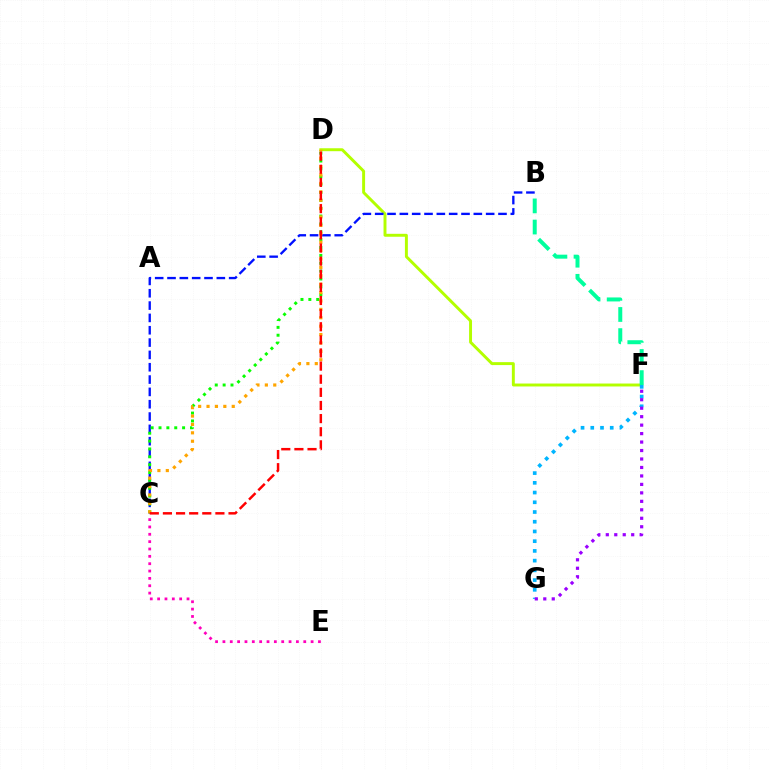{('C', 'E'): [{'color': '#ff00bd', 'line_style': 'dotted', 'thickness': 2.0}], ('D', 'F'): [{'color': '#b3ff00', 'line_style': 'solid', 'thickness': 2.12}], ('B', 'C'): [{'color': '#0010ff', 'line_style': 'dashed', 'thickness': 1.67}], ('B', 'F'): [{'color': '#00ff9d', 'line_style': 'dashed', 'thickness': 2.87}], ('C', 'D'): [{'color': '#08ff00', 'line_style': 'dotted', 'thickness': 2.14}, {'color': '#ffa500', 'line_style': 'dotted', 'thickness': 2.28}, {'color': '#ff0000', 'line_style': 'dashed', 'thickness': 1.78}], ('F', 'G'): [{'color': '#00b5ff', 'line_style': 'dotted', 'thickness': 2.64}, {'color': '#9b00ff', 'line_style': 'dotted', 'thickness': 2.3}]}